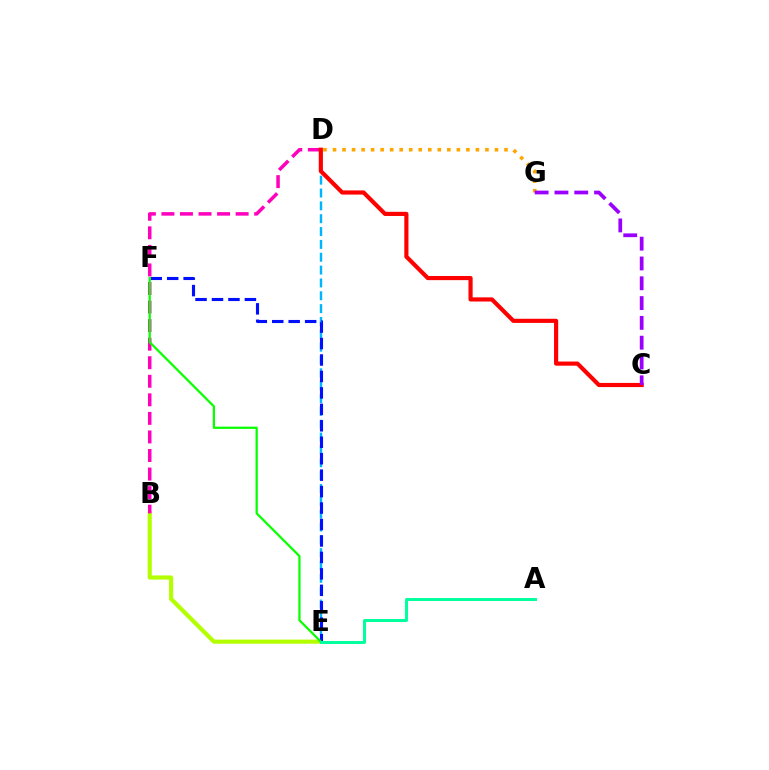{('B', 'E'): [{'color': '#b3ff00', 'line_style': 'solid', 'thickness': 2.98}], ('D', 'E'): [{'color': '#00b5ff', 'line_style': 'dashed', 'thickness': 1.74}], ('B', 'D'): [{'color': '#ff00bd', 'line_style': 'dashed', 'thickness': 2.52}], ('E', 'F'): [{'color': '#0010ff', 'line_style': 'dashed', 'thickness': 2.23}, {'color': '#08ff00', 'line_style': 'solid', 'thickness': 1.62}], ('D', 'G'): [{'color': '#ffa500', 'line_style': 'dotted', 'thickness': 2.59}], ('C', 'D'): [{'color': '#ff0000', 'line_style': 'solid', 'thickness': 2.99}], ('A', 'E'): [{'color': '#00ff9d', 'line_style': 'solid', 'thickness': 2.14}], ('C', 'G'): [{'color': '#9b00ff', 'line_style': 'dashed', 'thickness': 2.69}]}